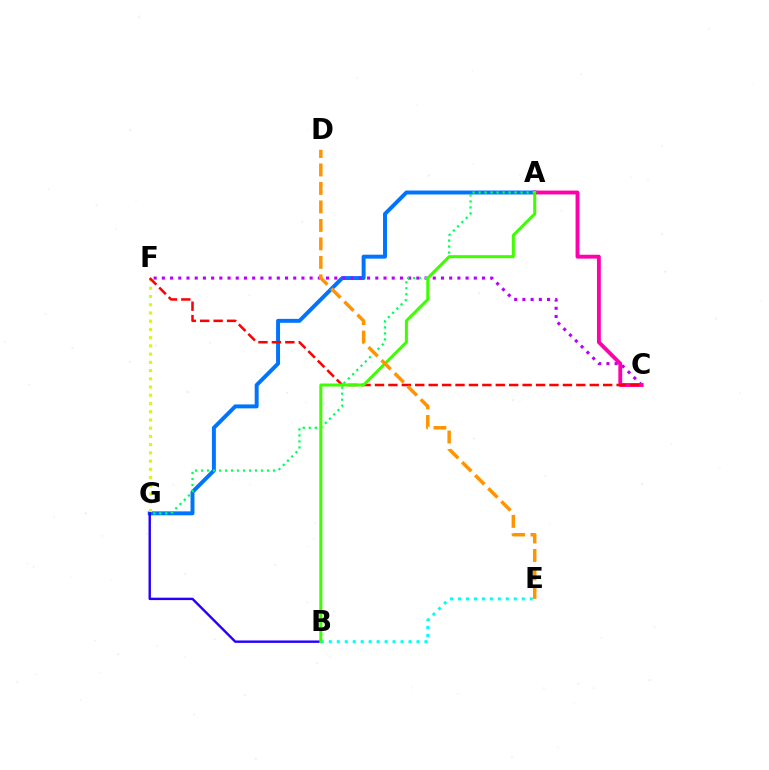{('A', 'G'): [{'color': '#0074ff', 'line_style': 'solid', 'thickness': 2.84}, {'color': '#00ff5c', 'line_style': 'dotted', 'thickness': 1.63}], ('B', 'G'): [{'color': '#2500ff', 'line_style': 'solid', 'thickness': 1.73}], ('C', 'F'): [{'color': '#b900ff', 'line_style': 'dotted', 'thickness': 2.23}, {'color': '#ff0000', 'line_style': 'dashed', 'thickness': 1.82}], ('A', 'C'): [{'color': '#ff00ac', 'line_style': 'solid', 'thickness': 2.78}], ('F', 'G'): [{'color': '#d1ff00', 'line_style': 'dotted', 'thickness': 2.24}], ('B', 'E'): [{'color': '#00fff6', 'line_style': 'dotted', 'thickness': 2.17}], ('A', 'B'): [{'color': '#3dff00', 'line_style': 'solid', 'thickness': 2.18}], ('D', 'E'): [{'color': '#ff9400', 'line_style': 'dashed', 'thickness': 2.51}]}